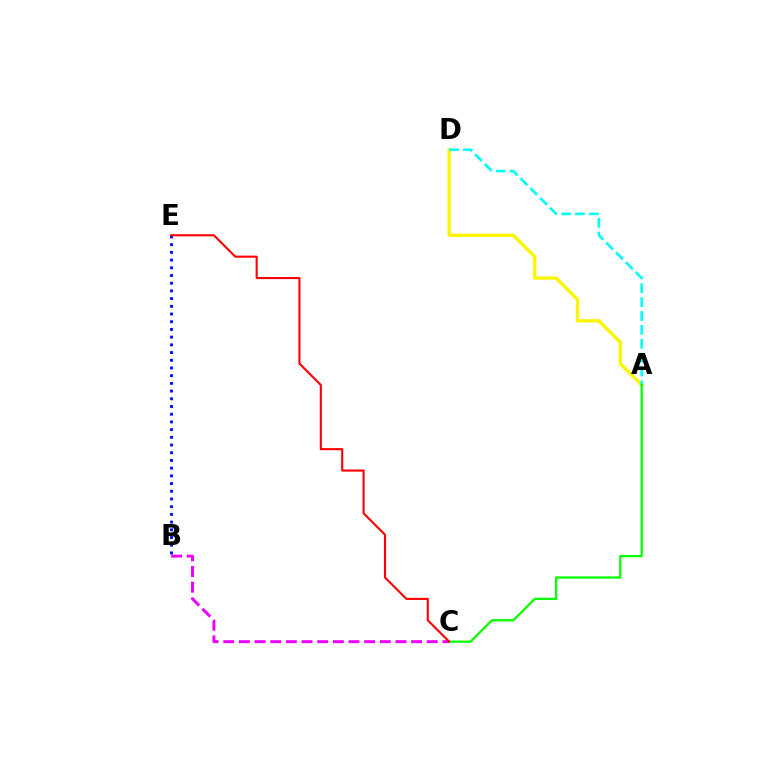{('B', 'E'): [{'color': '#0010ff', 'line_style': 'dotted', 'thickness': 2.09}], ('A', 'D'): [{'color': '#fcf500', 'line_style': 'solid', 'thickness': 2.4}, {'color': '#00fff6', 'line_style': 'dashed', 'thickness': 1.88}], ('B', 'C'): [{'color': '#ee00ff', 'line_style': 'dashed', 'thickness': 2.13}], ('A', 'C'): [{'color': '#08ff00', 'line_style': 'solid', 'thickness': 1.64}], ('C', 'E'): [{'color': '#ff0000', 'line_style': 'solid', 'thickness': 1.51}]}